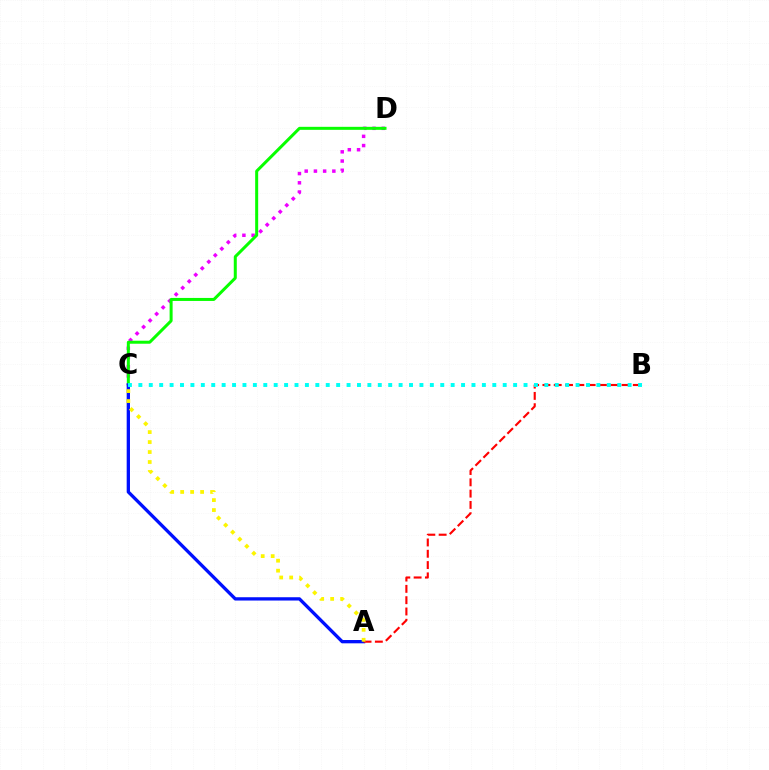{('C', 'D'): [{'color': '#ee00ff', 'line_style': 'dotted', 'thickness': 2.5}, {'color': '#08ff00', 'line_style': 'solid', 'thickness': 2.16}], ('A', 'C'): [{'color': '#0010ff', 'line_style': 'solid', 'thickness': 2.38}, {'color': '#fcf500', 'line_style': 'dotted', 'thickness': 2.71}], ('A', 'B'): [{'color': '#ff0000', 'line_style': 'dashed', 'thickness': 1.54}], ('B', 'C'): [{'color': '#00fff6', 'line_style': 'dotted', 'thickness': 2.83}]}